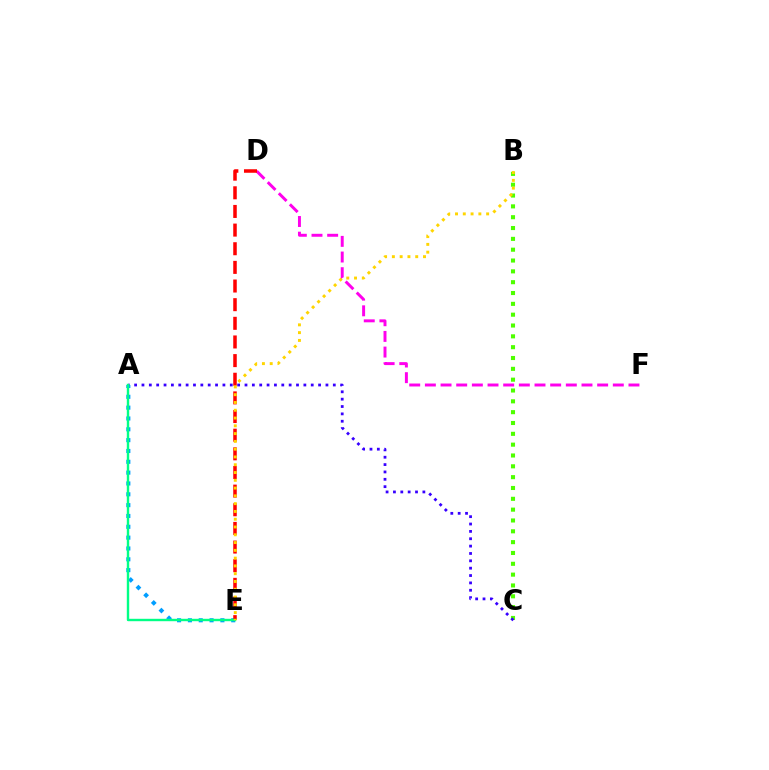{('B', 'C'): [{'color': '#4fff00', 'line_style': 'dotted', 'thickness': 2.94}], ('A', 'C'): [{'color': '#3700ff', 'line_style': 'dotted', 'thickness': 2.0}], ('D', 'F'): [{'color': '#ff00ed', 'line_style': 'dashed', 'thickness': 2.13}], ('A', 'E'): [{'color': '#009eff', 'line_style': 'dotted', 'thickness': 2.94}, {'color': '#00ff86', 'line_style': 'solid', 'thickness': 1.73}], ('D', 'E'): [{'color': '#ff0000', 'line_style': 'dashed', 'thickness': 2.53}], ('B', 'E'): [{'color': '#ffd500', 'line_style': 'dotted', 'thickness': 2.11}]}